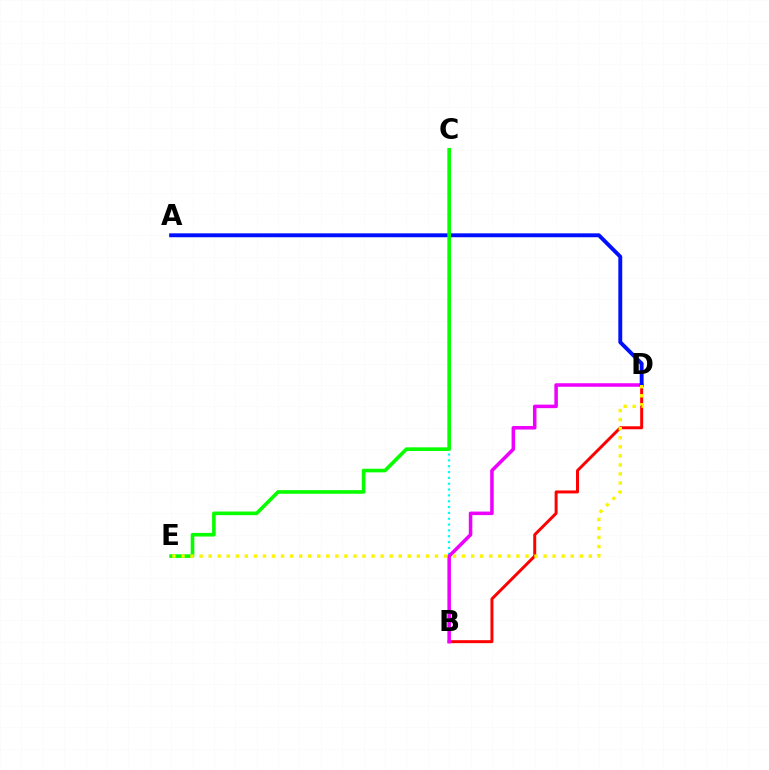{('B', 'C'): [{'color': '#00fff6', 'line_style': 'dotted', 'thickness': 1.59}], ('B', 'D'): [{'color': '#ff0000', 'line_style': 'solid', 'thickness': 2.14}, {'color': '#ee00ff', 'line_style': 'solid', 'thickness': 2.54}], ('A', 'D'): [{'color': '#0010ff', 'line_style': 'solid', 'thickness': 2.81}], ('C', 'E'): [{'color': '#08ff00', 'line_style': 'solid', 'thickness': 2.61}], ('D', 'E'): [{'color': '#fcf500', 'line_style': 'dotted', 'thickness': 2.46}]}